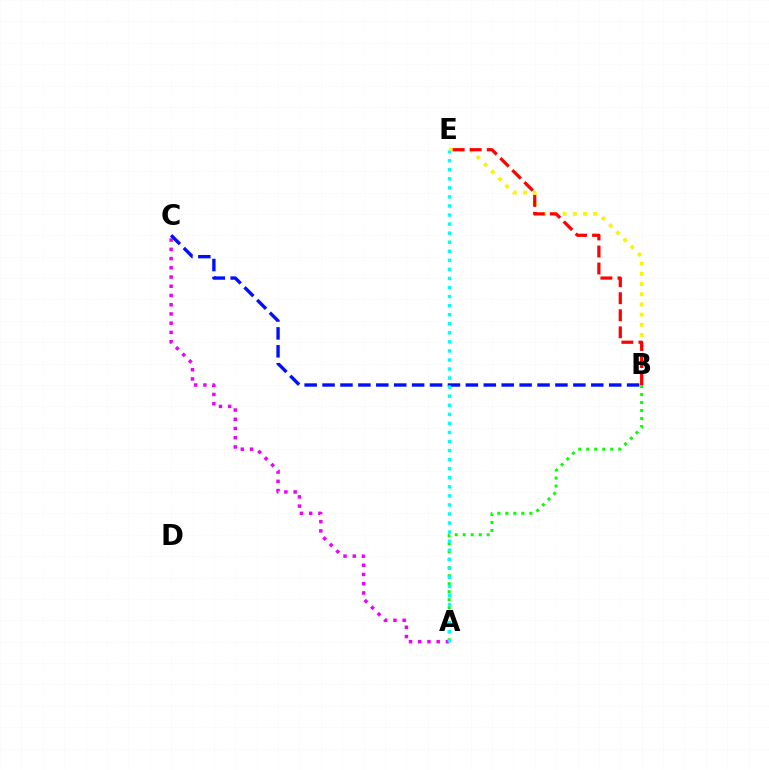{('A', 'C'): [{'color': '#ee00ff', 'line_style': 'dotted', 'thickness': 2.51}], ('B', 'E'): [{'color': '#fcf500', 'line_style': 'dotted', 'thickness': 2.77}, {'color': '#ff0000', 'line_style': 'dashed', 'thickness': 2.31}], ('B', 'C'): [{'color': '#0010ff', 'line_style': 'dashed', 'thickness': 2.43}], ('A', 'B'): [{'color': '#08ff00', 'line_style': 'dotted', 'thickness': 2.17}], ('A', 'E'): [{'color': '#00fff6', 'line_style': 'dotted', 'thickness': 2.46}]}